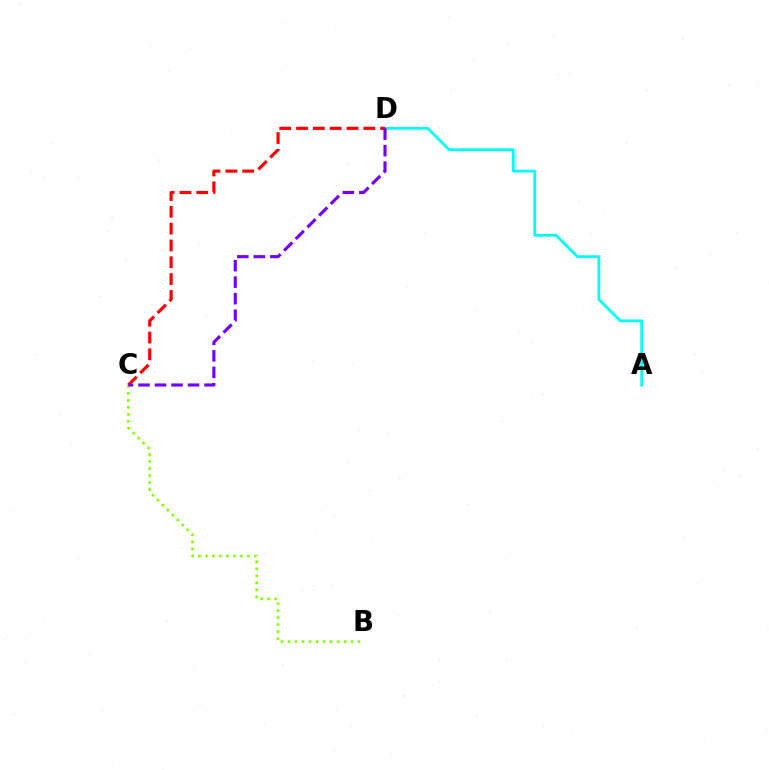{('A', 'D'): [{'color': '#00fff6', 'line_style': 'solid', 'thickness': 2.0}], ('C', 'D'): [{'color': '#ff0000', 'line_style': 'dashed', 'thickness': 2.29}, {'color': '#7200ff', 'line_style': 'dashed', 'thickness': 2.24}], ('B', 'C'): [{'color': '#84ff00', 'line_style': 'dotted', 'thickness': 1.9}]}